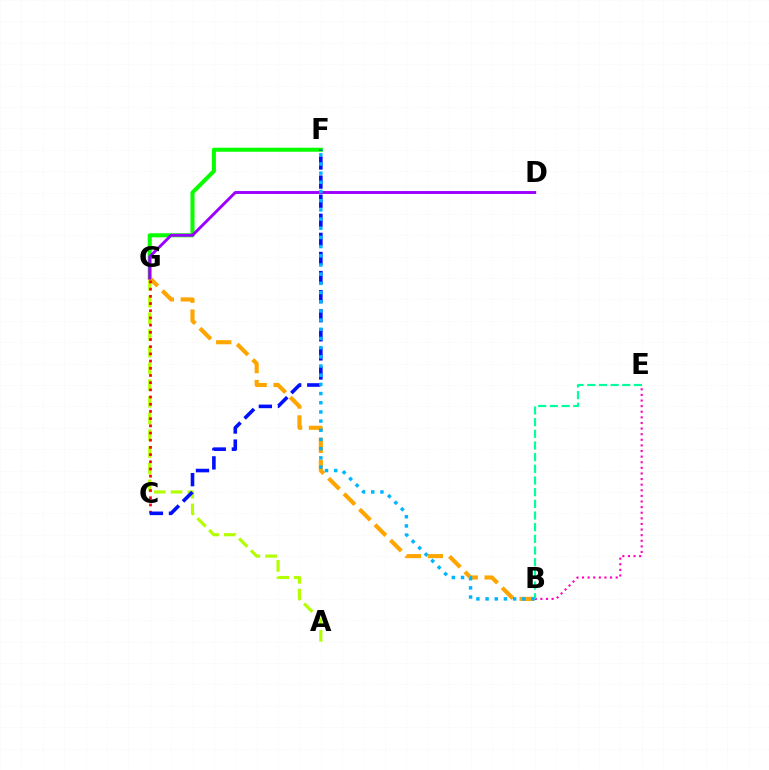{('F', 'G'): [{'color': '#08ff00', 'line_style': 'solid', 'thickness': 2.91}], ('A', 'G'): [{'color': '#b3ff00', 'line_style': 'dashed', 'thickness': 2.27}], ('B', 'E'): [{'color': '#ff00bd', 'line_style': 'dotted', 'thickness': 1.52}, {'color': '#00ff9d', 'line_style': 'dashed', 'thickness': 1.59}], ('B', 'G'): [{'color': '#ffa500', 'line_style': 'dashed', 'thickness': 2.97}], ('C', 'G'): [{'color': '#ff0000', 'line_style': 'dotted', 'thickness': 1.95}], ('D', 'G'): [{'color': '#9b00ff', 'line_style': 'solid', 'thickness': 2.1}], ('C', 'F'): [{'color': '#0010ff', 'line_style': 'dashed', 'thickness': 2.59}], ('B', 'F'): [{'color': '#00b5ff', 'line_style': 'dotted', 'thickness': 2.5}]}